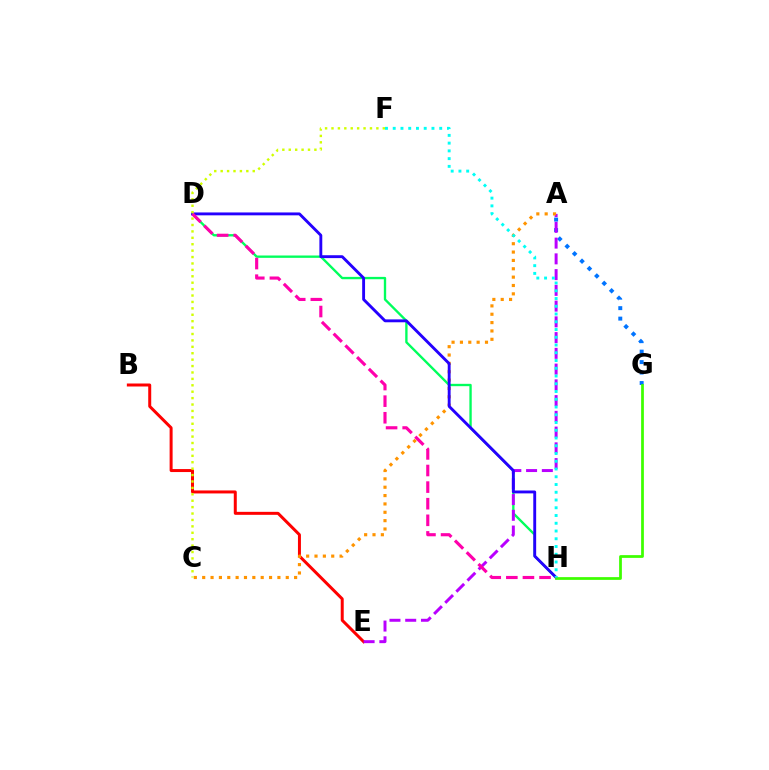{('A', 'G'): [{'color': '#0074ff', 'line_style': 'dotted', 'thickness': 2.84}], ('B', 'E'): [{'color': '#ff0000', 'line_style': 'solid', 'thickness': 2.15}], ('D', 'H'): [{'color': '#00ff5c', 'line_style': 'solid', 'thickness': 1.69}, {'color': '#2500ff', 'line_style': 'solid', 'thickness': 2.07}, {'color': '#ff00ac', 'line_style': 'dashed', 'thickness': 2.26}], ('A', 'E'): [{'color': '#b900ff', 'line_style': 'dashed', 'thickness': 2.14}], ('A', 'C'): [{'color': '#ff9400', 'line_style': 'dotted', 'thickness': 2.27}], ('G', 'H'): [{'color': '#3dff00', 'line_style': 'solid', 'thickness': 1.98}], ('F', 'H'): [{'color': '#00fff6', 'line_style': 'dotted', 'thickness': 2.11}], ('C', 'F'): [{'color': '#d1ff00', 'line_style': 'dotted', 'thickness': 1.74}]}